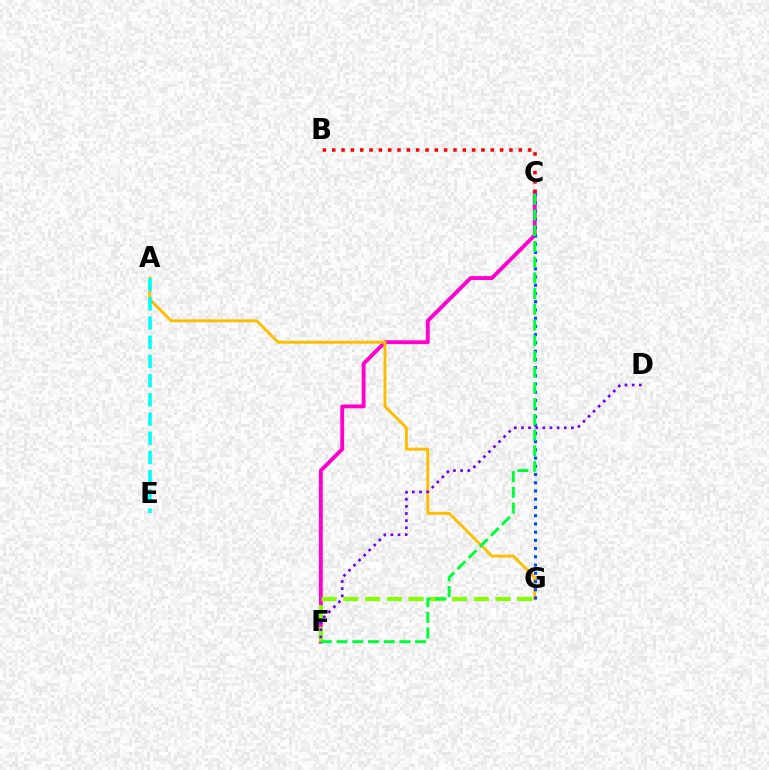{('C', 'F'): [{'color': '#ff00cf', 'line_style': 'solid', 'thickness': 2.79}, {'color': '#00ff39', 'line_style': 'dashed', 'thickness': 2.14}], ('F', 'G'): [{'color': '#84ff00', 'line_style': 'dashed', 'thickness': 2.95}], ('A', 'G'): [{'color': '#ffbd00', 'line_style': 'solid', 'thickness': 2.1}], ('A', 'E'): [{'color': '#00fff6', 'line_style': 'dashed', 'thickness': 2.61}], ('C', 'G'): [{'color': '#004bff', 'line_style': 'dotted', 'thickness': 2.24}], ('B', 'C'): [{'color': '#ff0000', 'line_style': 'dotted', 'thickness': 2.53}], ('D', 'F'): [{'color': '#7200ff', 'line_style': 'dotted', 'thickness': 1.94}]}